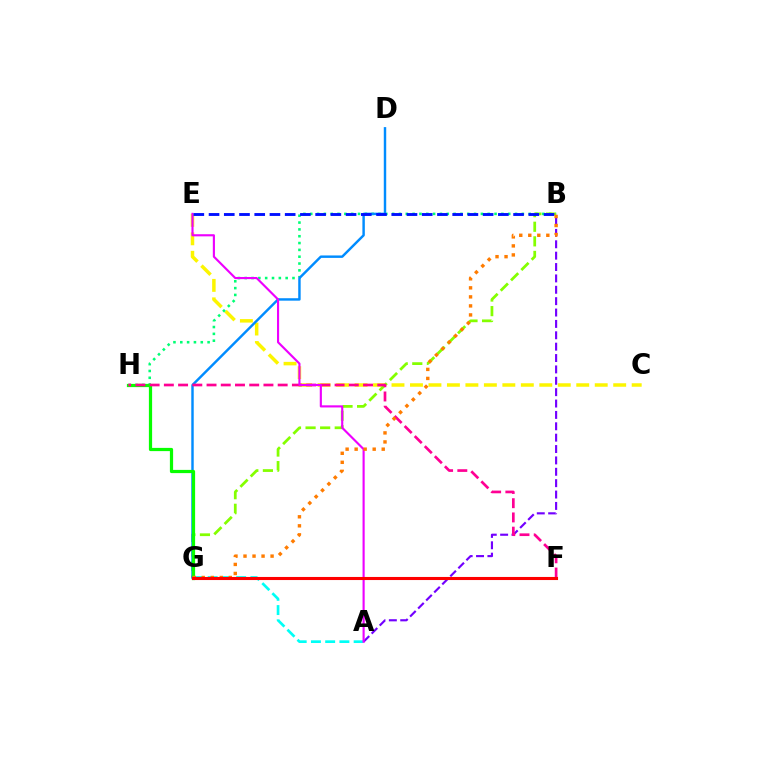{('A', 'B'): [{'color': '#7200ff', 'line_style': 'dashed', 'thickness': 1.55}], ('A', 'G'): [{'color': '#00fff6', 'line_style': 'dashed', 'thickness': 1.93}], ('C', 'E'): [{'color': '#fcf500', 'line_style': 'dashed', 'thickness': 2.51}], ('B', 'H'): [{'color': '#00ff74', 'line_style': 'dotted', 'thickness': 1.85}], ('B', 'G'): [{'color': '#84ff00', 'line_style': 'dashed', 'thickness': 1.98}, {'color': '#ff7c00', 'line_style': 'dotted', 'thickness': 2.45}], ('D', 'G'): [{'color': '#008cff', 'line_style': 'solid', 'thickness': 1.76}], ('G', 'H'): [{'color': '#08ff00', 'line_style': 'solid', 'thickness': 2.32}], ('F', 'H'): [{'color': '#ff0094', 'line_style': 'dashed', 'thickness': 1.93}], ('A', 'E'): [{'color': '#ee00ff', 'line_style': 'solid', 'thickness': 1.54}], ('B', 'E'): [{'color': '#0010ff', 'line_style': 'dashed', 'thickness': 2.07}], ('F', 'G'): [{'color': '#ff0000', 'line_style': 'solid', 'thickness': 2.22}]}